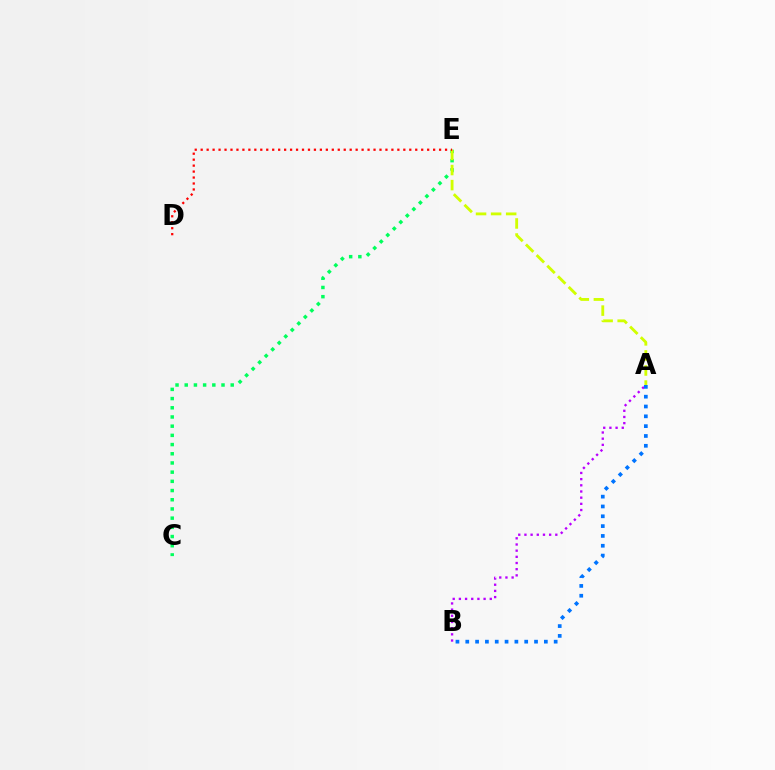{('C', 'E'): [{'color': '#00ff5c', 'line_style': 'dotted', 'thickness': 2.5}], ('A', 'B'): [{'color': '#b900ff', 'line_style': 'dotted', 'thickness': 1.68}, {'color': '#0074ff', 'line_style': 'dotted', 'thickness': 2.67}], ('A', 'E'): [{'color': '#d1ff00', 'line_style': 'dashed', 'thickness': 2.05}], ('D', 'E'): [{'color': '#ff0000', 'line_style': 'dotted', 'thickness': 1.62}]}